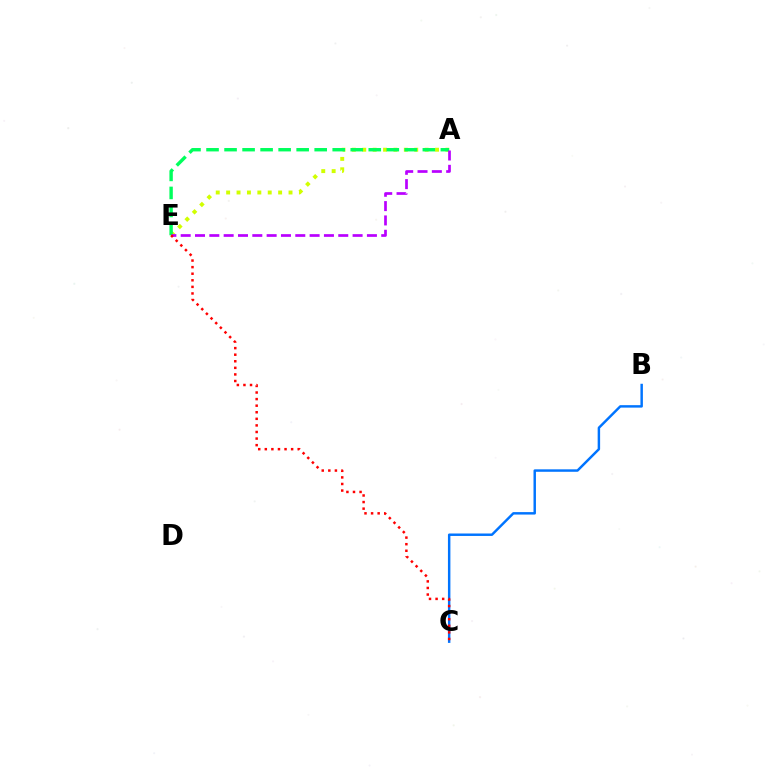{('A', 'E'): [{'color': '#d1ff00', 'line_style': 'dotted', 'thickness': 2.82}, {'color': '#00ff5c', 'line_style': 'dashed', 'thickness': 2.45}, {'color': '#b900ff', 'line_style': 'dashed', 'thickness': 1.95}], ('B', 'C'): [{'color': '#0074ff', 'line_style': 'solid', 'thickness': 1.77}], ('C', 'E'): [{'color': '#ff0000', 'line_style': 'dotted', 'thickness': 1.79}]}